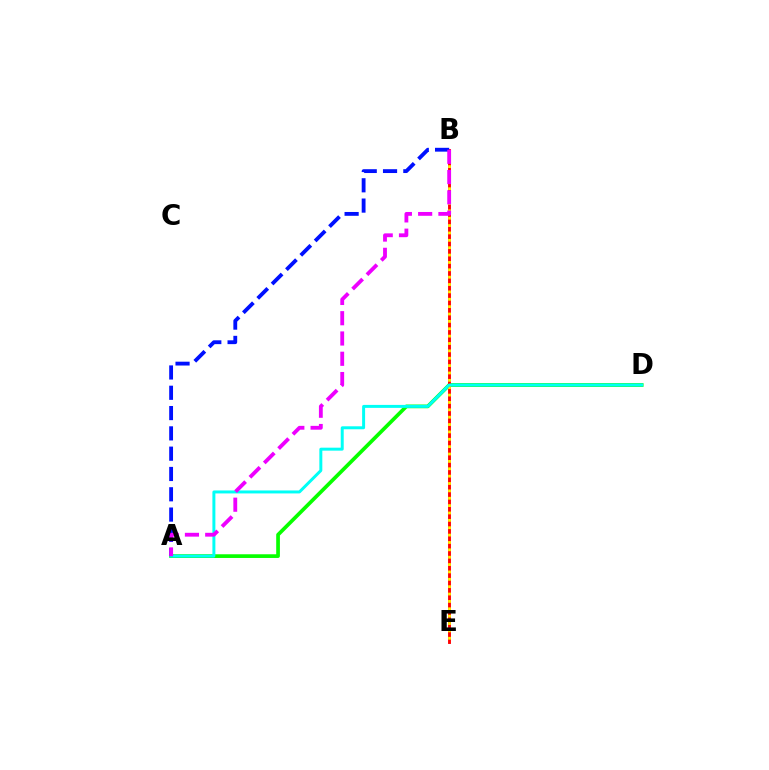{('A', 'D'): [{'color': '#08ff00', 'line_style': 'solid', 'thickness': 2.66}, {'color': '#00fff6', 'line_style': 'solid', 'thickness': 2.14}], ('B', 'E'): [{'color': '#ff0000', 'line_style': 'solid', 'thickness': 2.08}, {'color': '#fcf500', 'line_style': 'dotted', 'thickness': 2.0}], ('A', 'B'): [{'color': '#0010ff', 'line_style': 'dashed', 'thickness': 2.76}, {'color': '#ee00ff', 'line_style': 'dashed', 'thickness': 2.75}]}